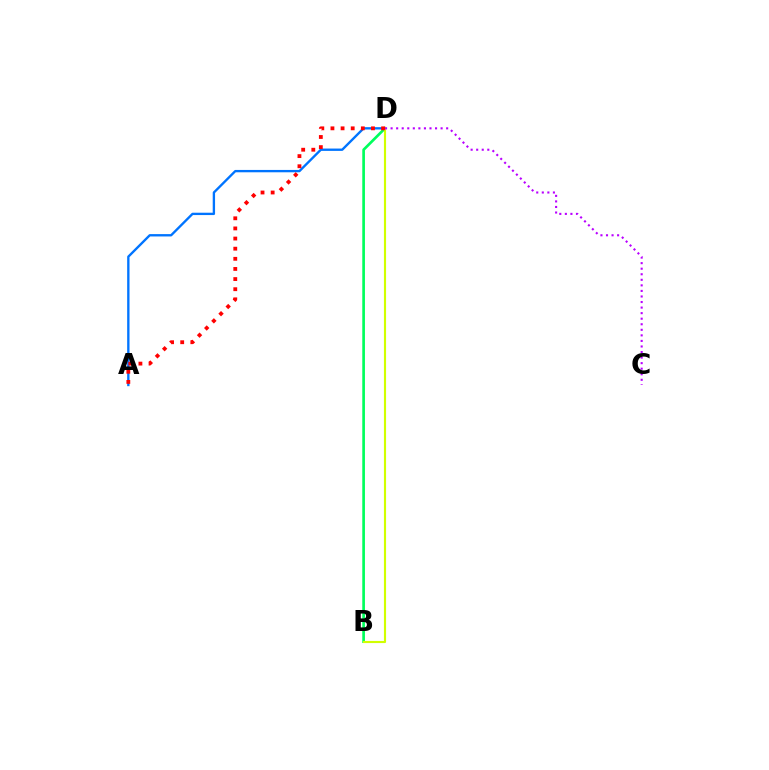{('A', 'D'): [{'color': '#0074ff', 'line_style': 'solid', 'thickness': 1.69}, {'color': '#ff0000', 'line_style': 'dotted', 'thickness': 2.75}], ('B', 'D'): [{'color': '#00ff5c', 'line_style': 'solid', 'thickness': 1.92}, {'color': '#d1ff00', 'line_style': 'solid', 'thickness': 1.54}], ('C', 'D'): [{'color': '#b900ff', 'line_style': 'dotted', 'thickness': 1.51}]}